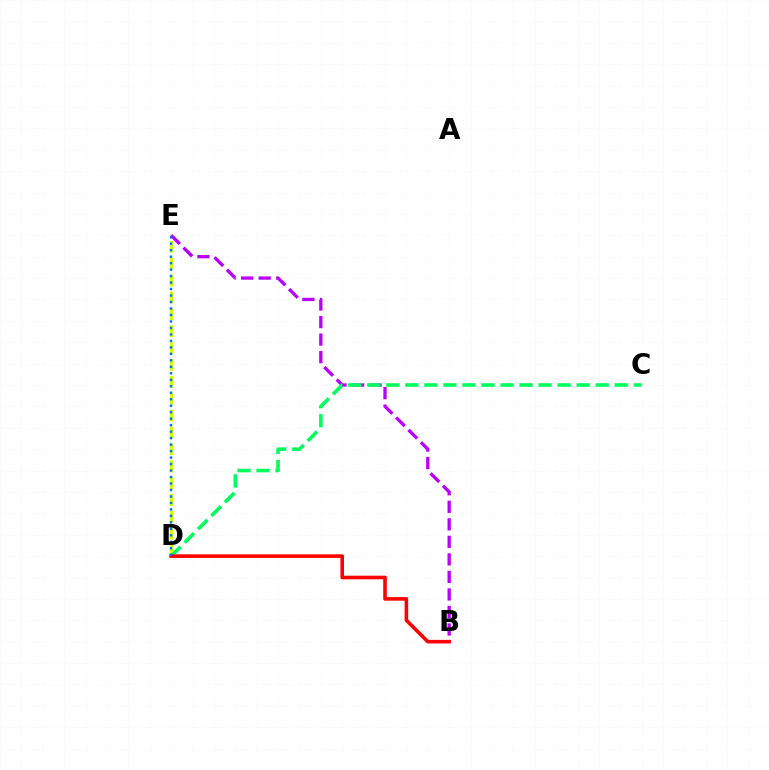{('D', 'E'): [{'color': '#d1ff00', 'line_style': 'dashed', 'thickness': 2.29}, {'color': '#0074ff', 'line_style': 'dotted', 'thickness': 1.76}], ('B', 'E'): [{'color': '#b900ff', 'line_style': 'dashed', 'thickness': 2.38}], ('C', 'D'): [{'color': '#00ff5c', 'line_style': 'dashed', 'thickness': 2.59}], ('B', 'D'): [{'color': '#ff0000', 'line_style': 'solid', 'thickness': 2.59}]}